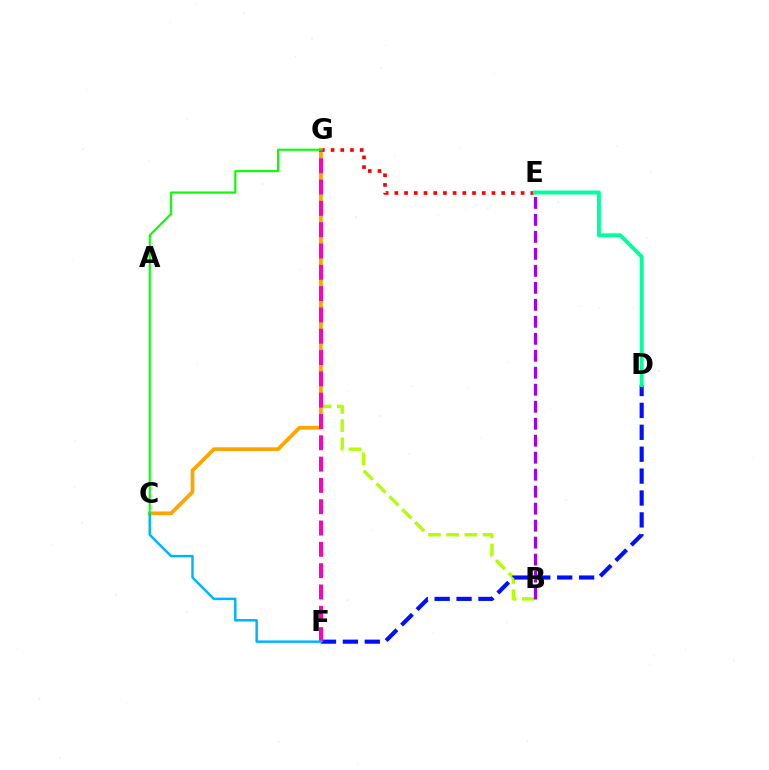{('B', 'G'): [{'color': '#b3ff00', 'line_style': 'dashed', 'thickness': 2.47}], ('E', 'G'): [{'color': '#ff0000', 'line_style': 'dotted', 'thickness': 2.64}], ('C', 'G'): [{'color': '#ffa500', 'line_style': 'solid', 'thickness': 2.71}, {'color': '#08ff00', 'line_style': 'solid', 'thickness': 1.53}], ('D', 'F'): [{'color': '#0010ff', 'line_style': 'dashed', 'thickness': 2.98}], ('F', 'G'): [{'color': '#ff00bd', 'line_style': 'dashed', 'thickness': 2.89}], ('B', 'E'): [{'color': '#9b00ff', 'line_style': 'dashed', 'thickness': 2.31}], ('C', 'F'): [{'color': '#00b5ff', 'line_style': 'solid', 'thickness': 1.78}], ('D', 'E'): [{'color': '#00ff9d', 'line_style': 'solid', 'thickness': 2.83}]}